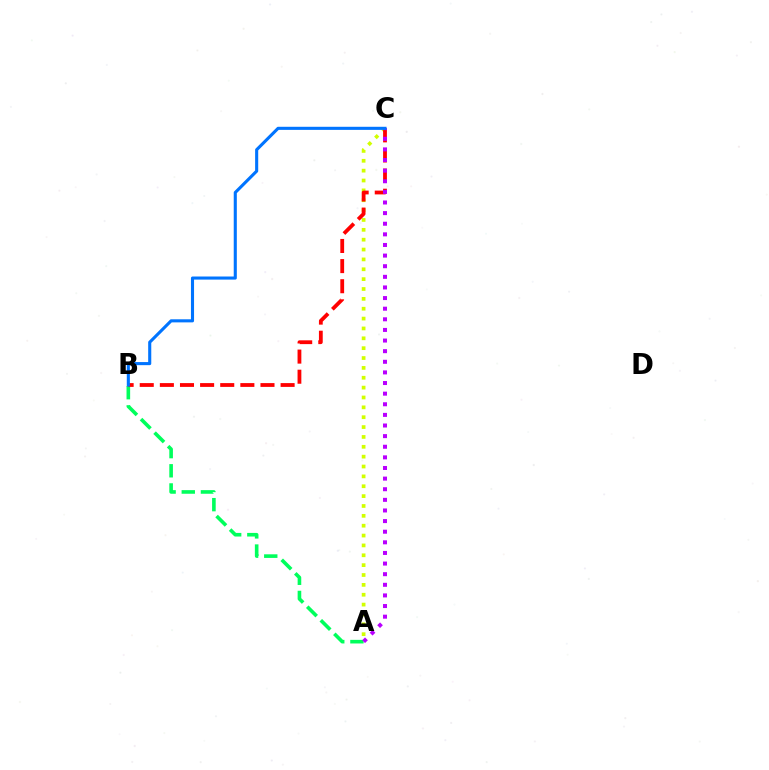{('A', 'B'): [{'color': '#00ff5c', 'line_style': 'dashed', 'thickness': 2.6}], ('A', 'C'): [{'color': '#d1ff00', 'line_style': 'dotted', 'thickness': 2.68}, {'color': '#b900ff', 'line_style': 'dotted', 'thickness': 2.89}], ('B', 'C'): [{'color': '#ff0000', 'line_style': 'dashed', 'thickness': 2.73}, {'color': '#0074ff', 'line_style': 'solid', 'thickness': 2.23}]}